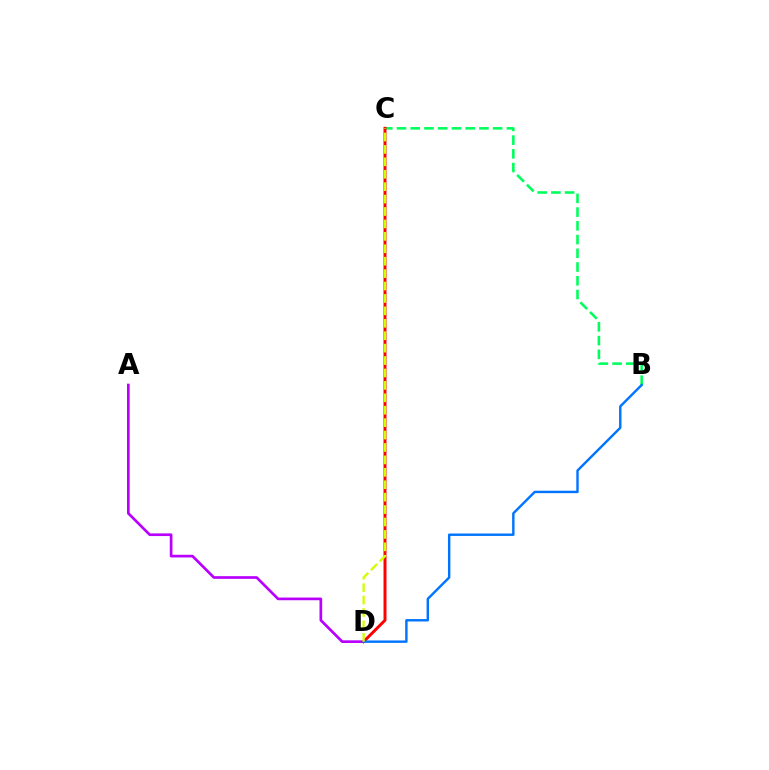{('B', 'C'): [{'color': '#00ff5c', 'line_style': 'dashed', 'thickness': 1.87}], ('A', 'D'): [{'color': '#b900ff', 'line_style': 'solid', 'thickness': 1.93}], ('C', 'D'): [{'color': '#ff0000', 'line_style': 'solid', 'thickness': 2.14}, {'color': '#d1ff00', 'line_style': 'dashed', 'thickness': 1.69}], ('B', 'D'): [{'color': '#0074ff', 'line_style': 'solid', 'thickness': 1.74}]}